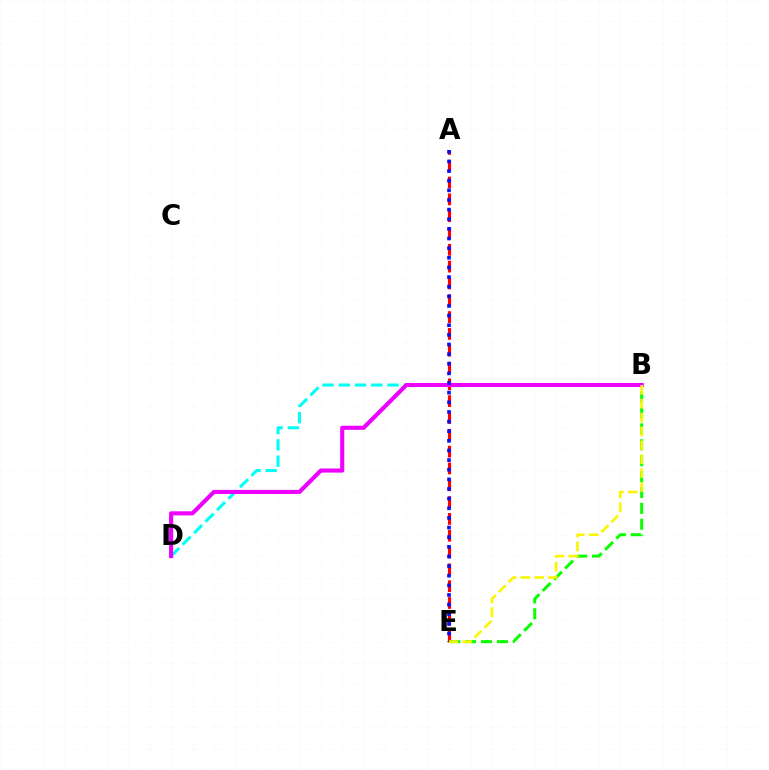{('A', 'E'): [{'color': '#ff0000', 'line_style': 'dashed', 'thickness': 2.28}, {'color': '#0010ff', 'line_style': 'dotted', 'thickness': 2.62}], ('B', 'E'): [{'color': '#08ff00', 'line_style': 'dashed', 'thickness': 2.16}, {'color': '#fcf500', 'line_style': 'dashed', 'thickness': 1.89}], ('B', 'D'): [{'color': '#00fff6', 'line_style': 'dashed', 'thickness': 2.21}, {'color': '#ee00ff', 'line_style': 'solid', 'thickness': 2.95}]}